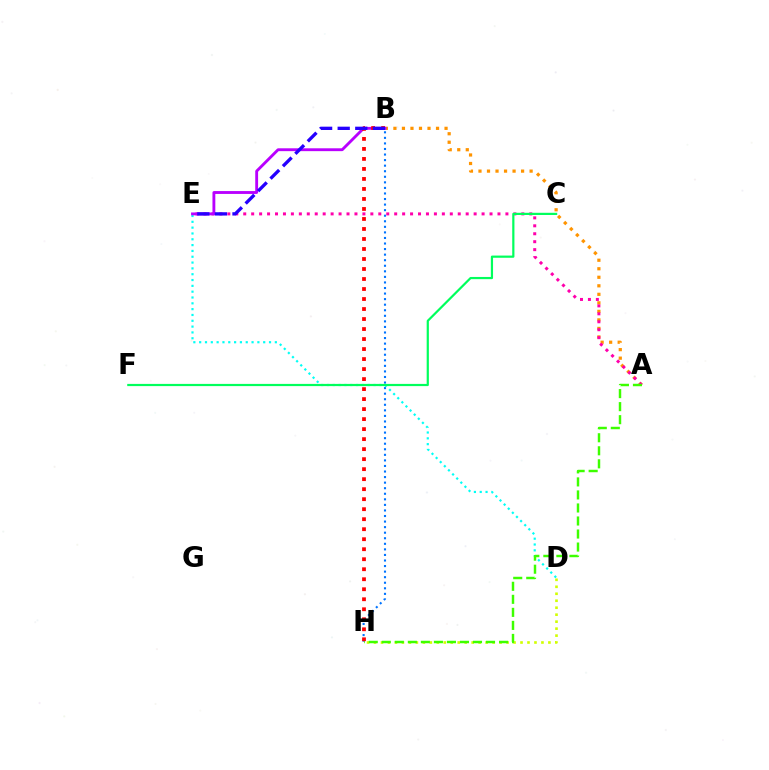{('A', 'B'): [{'color': '#ff9400', 'line_style': 'dotted', 'thickness': 2.32}], ('B', 'H'): [{'color': '#0074ff', 'line_style': 'dotted', 'thickness': 1.51}, {'color': '#ff0000', 'line_style': 'dotted', 'thickness': 2.72}], ('A', 'E'): [{'color': '#ff00ac', 'line_style': 'dotted', 'thickness': 2.16}], ('D', 'E'): [{'color': '#00fff6', 'line_style': 'dotted', 'thickness': 1.58}], ('C', 'F'): [{'color': '#00ff5c', 'line_style': 'solid', 'thickness': 1.59}], ('D', 'H'): [{'color': '#d1ff00', 'line_style': 'dotted', 'thickness': 1.9}], ('A', 'H'): [{'color': '#3dff00', 'line_style': 'dashed', 'thickness': 1.77}], ('B', 'E'): [{'color': '#b900ff', 'line_style': 'solid', 'thickness': 2.06}, {'color': '#2500ff', 'line_style': 'dashed', 'thickness': 2.39}]}